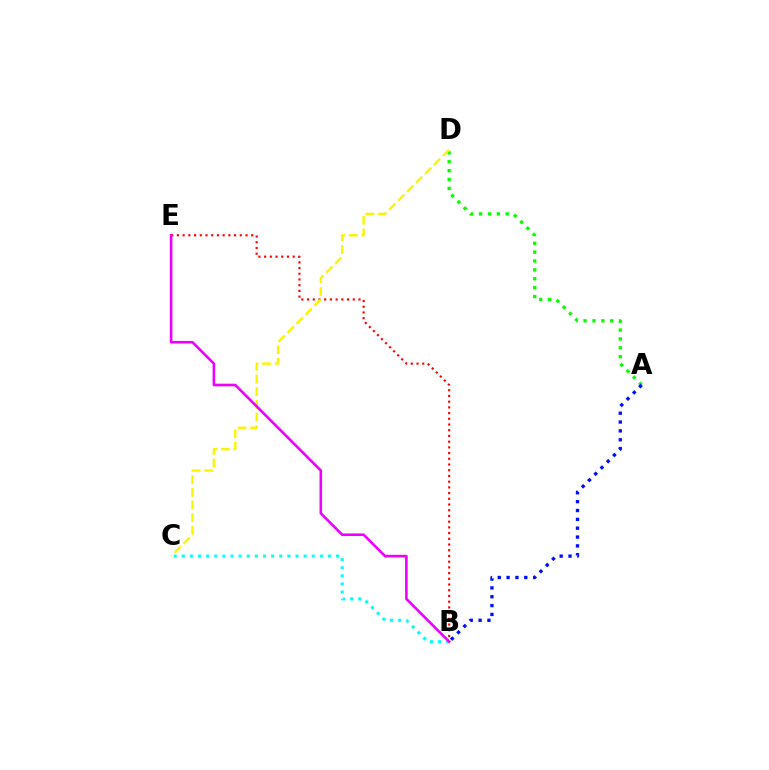{('A', 'D'): [{'color': '#08ff00', 'line_style': 'dotted', 'thickness': 2.41}], ('B', 'C'): [{'color': '#00fff6', 'line_style': 'dotted', 'thickness': 2.21}], ('B', 'E'): [{'color': '#ff0000', 'line_style': 'dotted', 'thickness': 1.55}, {'color': '#ee00ff', 'line_style': 'solid', 'thickness': 1.88}], ('C', 'D'): [{'color': '#fcf500', 'line_style': 'dashed', 'thickness': 1.72}], ('A', 'B'): [{'color': '#0010ff', 'line_style': 'dotted', 'thickness': 2.4}]}